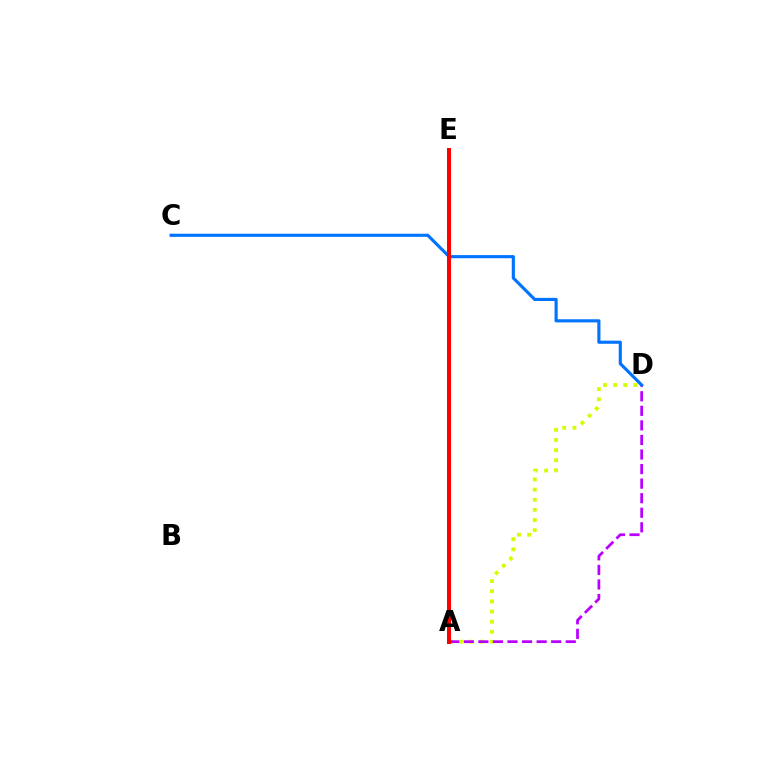{('A', 'E'): [{'color': '#00ff5c', 'line_style': 'dotted', 'thickness': 2.21}, {'color': '#ff0000', 'line_style': 'solid', 'thickness': 2.89}], ('A', 'D'): [{'color': '#d1ff00', 'line_style': 'dotted', 'thickness': 2.76}, {'color': '#b900ff', 'line_style': 'dashed', 'thickness': 1.98}], ('C', 'D'): [{'color': '#0074ff', 'line_style': 'solid', 'thickness': 2.26}]}